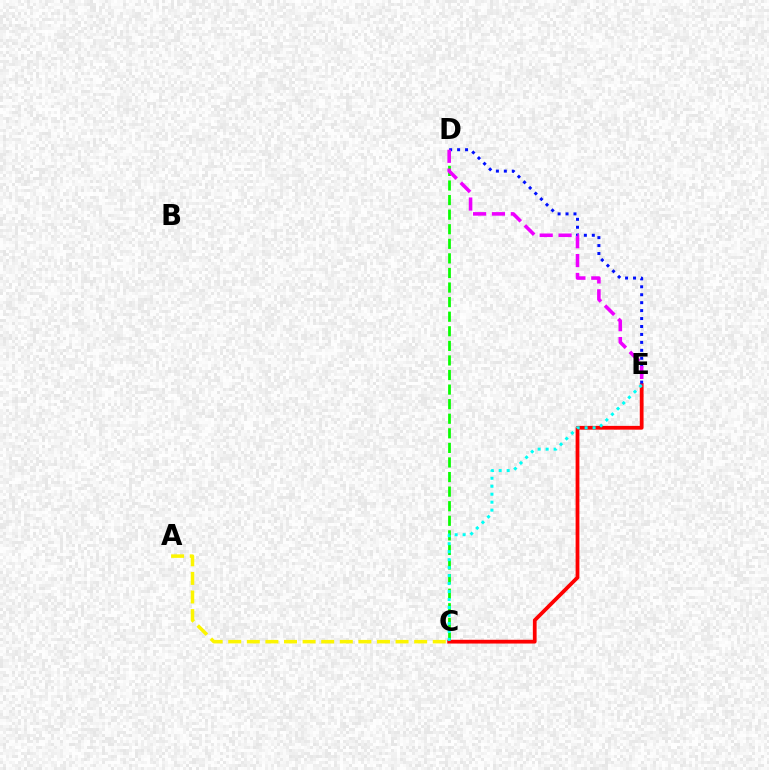{('C', 'D'): [{'color': '#08ff00', 'line_style': 'dashed', 'thickness': 1.98}], ('A', 'C'): [{'color': '#fcf500', 'line_style': 'dashed', 'thickness': 2.53}], ('C', 'E'): [{'color': '#ff0000', 'line_style': 'solid', 'thickness': 2.72}, {'color': '#00fff6', 'line_style': 'dotted', 'thickness': 2.17}], ('D', 'E'): [{'color': '#0010ff', 'line_style': 'dotted', 'thickness': 2.16}, {'color': '#ee00ff', 'line_style': 'dashed', 'thickness': 2.56}]}